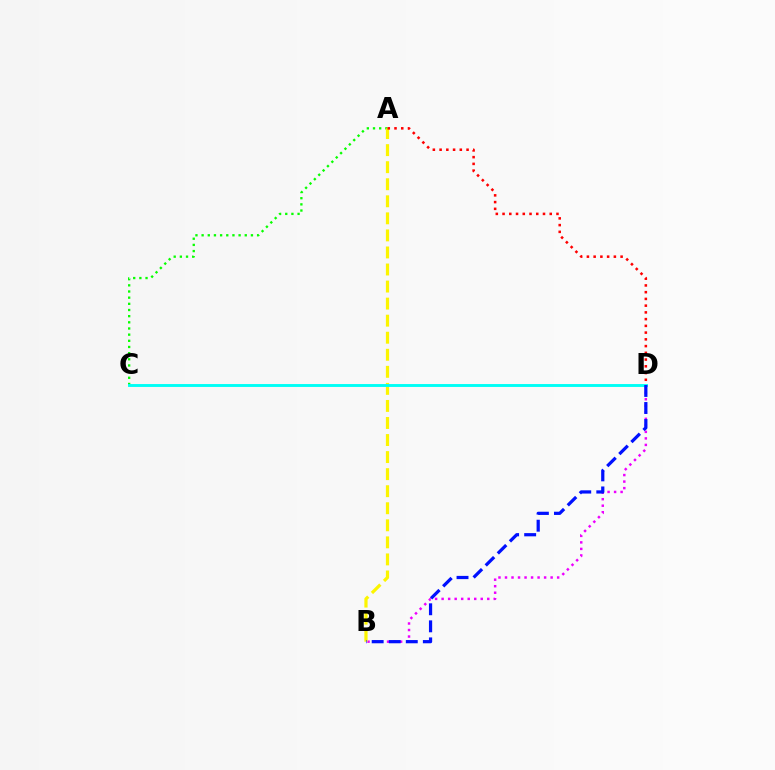{('B', 'D'): [{'color': '#ee00ff', 'line_style': 'dotted', 'thickness': 1.77}, {'color': '#0010ff', 'line_style': 'dashed', 'thickness': 2.32}], ('A', 'C'): [{'color': '#08ff00', 'line_style': 'dotted', 'thickness': 1.67}], ('A', 'B'): [{'color': '#fcf500', 'line_style': 'dashed', 'thickness': 2.32}], ('A', 'D'): [{'color': '#ff0000', 'line_style': 'dotted', 'thickness': 1.83}], ('C', 'D'): [{'color': '#00fff6', 'line_style': 'solid', 'thickness': 2.09}]}